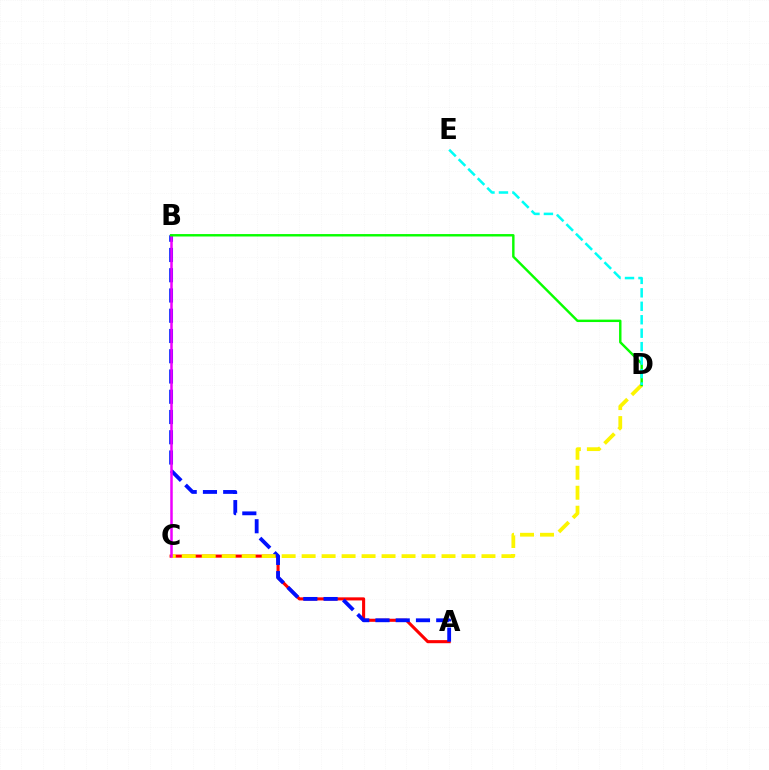{('A', 'C'): [{'color': '#ff0000', 'line_style': 'solid', 'thickness': 2.22}], ('A', 'B'): [{'color': '#0010ff', 'line_style': 'dashed', 'thickness': 2.75}], ('C', 'D'): [{'color': '#fcf500', 'line_style': 'dashed', 'thickness': 2.71}], ('B', 'C'): [{'color': '#ee00ff', 'line_style': 'solid', 'thickness': 1.8}], ('B', 'D'): [{'color': '#08ff00', 'line_style': 'solid', 'thickness': 1.75}], ('D', 'E'): [{'color': '#00fff6', 'line_style': 'dashed', 'thickness': 1.83}]}